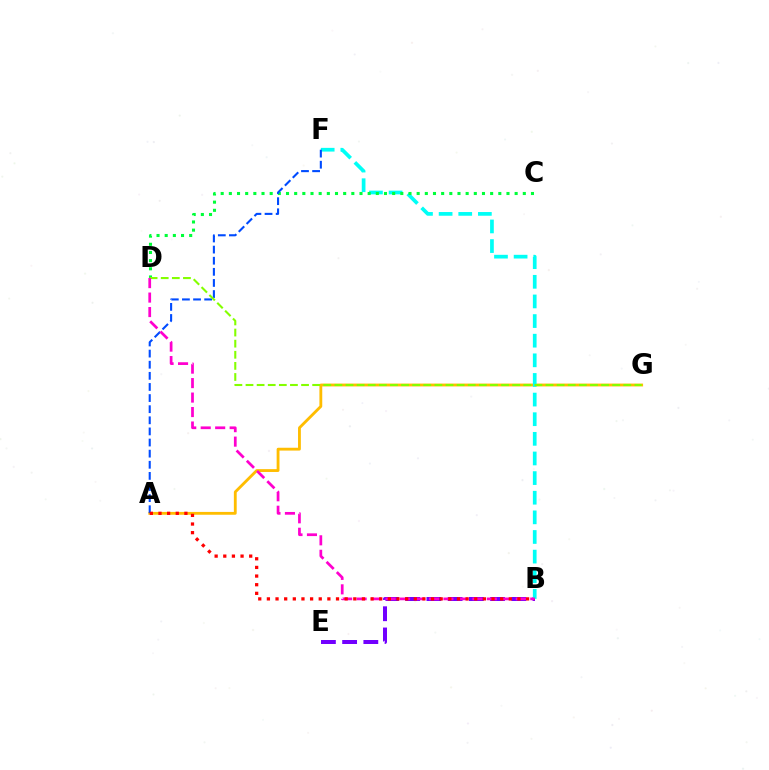{('A', 'G'): [{'color': '#ffbd00', 'line_style': 'solid', 'thickness': 2.04}], ('B', 'E'): [{'color': '#7200ff', 'line_style': 'dashed', 'thickness': 2.88}], ('B', 'F'): [{'color': '#00fff6', 'line_style': 'dashed', 'thickness': 2.67}], ('C', 'D'): [{'color': '#00ff39', 'line_style': 'dotted', 'thickness': 2.22}], ('A', 'F'): [{'color': '#004bff', 'line_style': 'dashed', 'thickness': 1.51}], ('D', 'G'): [{'color': '#84ff00', 'line_style': 'dashed', 'thickness': 1.51}], ('B', 'D'): [{'color': '#ff00cf', 'line_style': 'dashed', 'thickness': 1.97}], ('A', 'B'): [{'color': '#ff0000', 'line_style': 'dotted', 'thickness': 2.35}]}